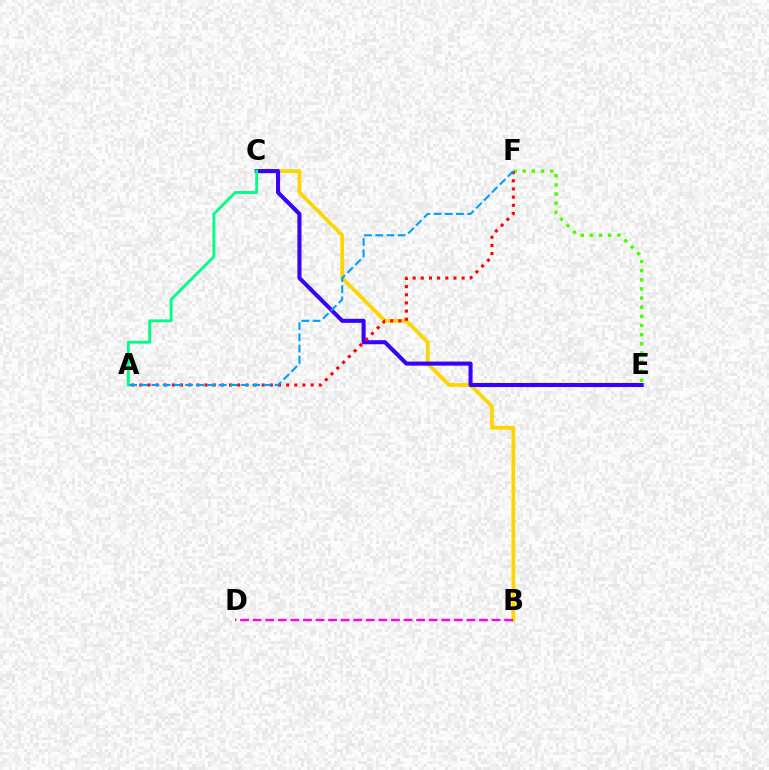{('B', 'C'): [{'color': '#ffd500', 'line_style': 'solid', 'thickness': 2.71}], ('E', 'F'): [{'color': '#4fff00', 'line_style': 'dotted', 'thickness': 2.48}], ('B', 'D'): [{'color': '#ff00ed', 'line_style': 'dashed', 'thickness': 1.71}], ('C', 'E'): [{'color': '#3700ff', 'line_style': 'solid', 'thickness': 2.93}], ('A', 'C'): [{'color': '#00ff86', 'line_style': 'solid', 'thickness': 2.09}], ('A', 'F'): [{'color': '#ff0000', 'line_style': 'dotted', 'thickness': 2.22}, {'color': '#009eff', 'line_style': 'dashed', 'thickness': 1.52}]}